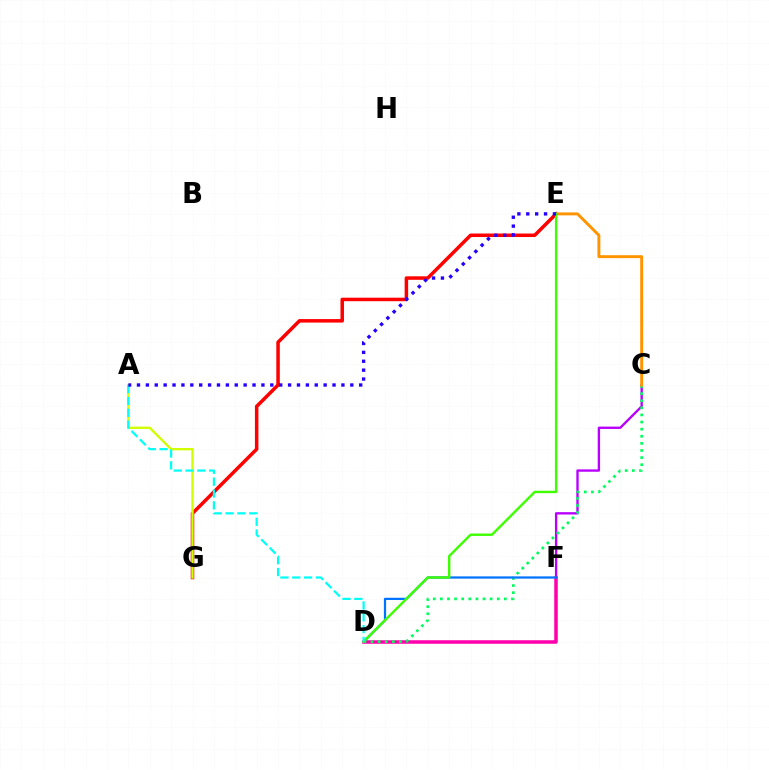{('C', 'F'): [{'color': '#b900ff', 'line_style': 'solid', 'thickness': 1.7}], ('D', 'F'): [{'color': '#ff00ac', 'line_style': 'solid', 'thickness': 2.53}, {'color': '#0074ff', 'line_style': 'solid', 'thickness': 1.61}], ('E', 'G'): [{'color': '#ff0000', 'line_style': 'solid', 'thickness': 2.53}], ('C', 'D'): [{'color': '#00ff5c', 'line_style': 'dotted', 'thickness': 1.93}], ('A', 'G'): [{'color': '#d1ff00', 'line_style': 'solid', 'thickness': 1.69}], ('C', 'E'): [{'color': '#ff9400', 'line_style': 'solid', 'thickness': 2.11}], ('D', 'E'): [{'color': '#3dff00', 'line_style': 'solid', 'thickness': 1.74}], ('A', 'D'): [{'color': '#00fff6', 'line_style': 'dashed', 'thickness': 1.61}], ('A', 'E'): [{'color': '#2500ff', 'line_style': 'dotted', 'thickness': 2.41}]}